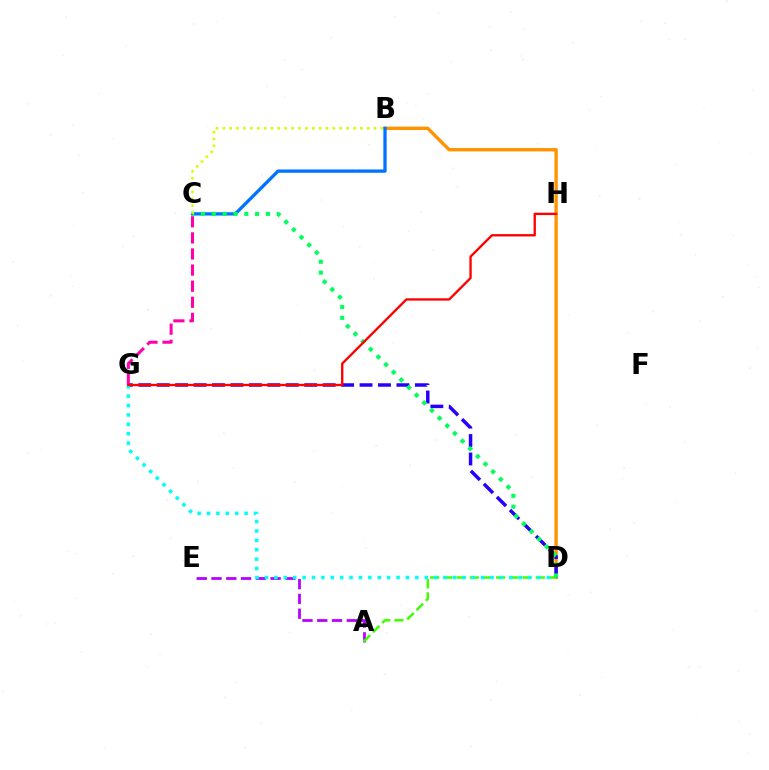{('B', 'D'): [{'color': '#ff9400', 'line_style': 'solid', 'thickness': 2.43}], ('D', 'G'): [{'color': '#2500ff', 'line_style': 'dashed', 'thickness': 2.51}, {'color': '#00fff6', 'line_style': 'dotted', 'thickness': 2.55}], ('A', 'E'): [{'color': '#b900ff', 'line_style': 'dashed', 'thickness': 2.01}], ('B', 'C'): [{'color': '#0074ff', 'line_style': 'solid', 'thickness': 2.38}, {'color': '#d1ff00', 'line_style': 'dotted', 'thickness': 1.87}], ('A', 'D'): [{'color': '#3dff00', 'line_style': 'dashed', 'thickness': 1.79}], ('C', 'G'): [{'color': '#ff00ac', 'line_style': 'dashed', 'thickness': 2.19}], ('C', 'D'): [{'color': '#00ff5c', 'line_style': 'dotted', 'thickness': 2.94}], ('G', 'H'): [{'color': '#ff0000', 'line_style': 'solid', 'thickness': 1.69}]}